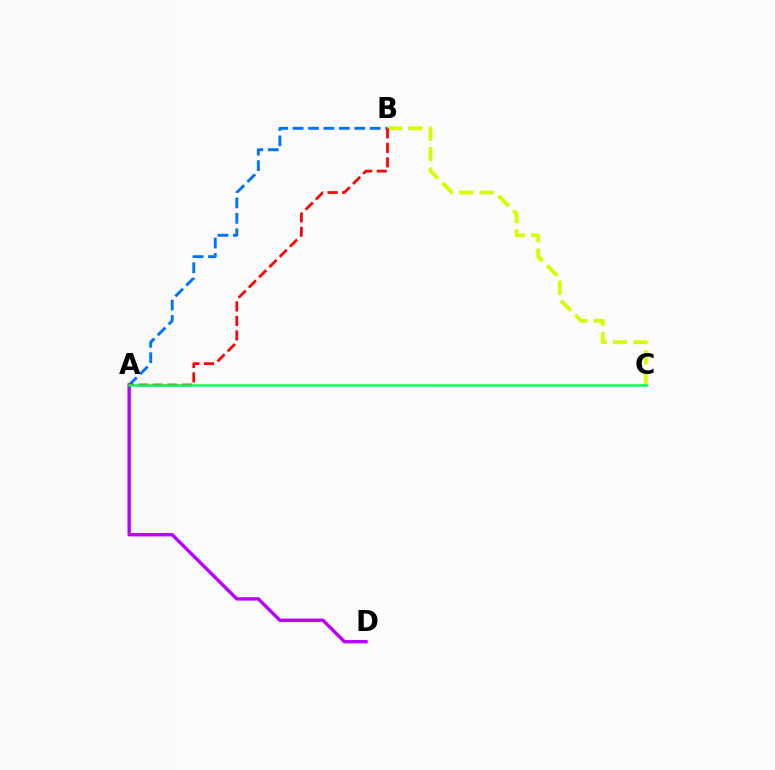{('A', 'B'): [{'color': '#0074ff', 'line_style': 'dashed', 'thickness': 2.09}, {'color': '#ff0000', 'line_style': 'dashed', 'thickness': 1.97}], ('A', 'D'): [{'color': '#b900ff', 'line_style': 'solid', 'thickness': 2.44}], ('B', 'C'): [{'color': '#d1ff00', 'line_style': 'dashed', 'thickness': 2.78}], ('A', 'C'): [{'color': '#00ff5c', 'line_style': 'solid', 'thickness': 1.82}]}